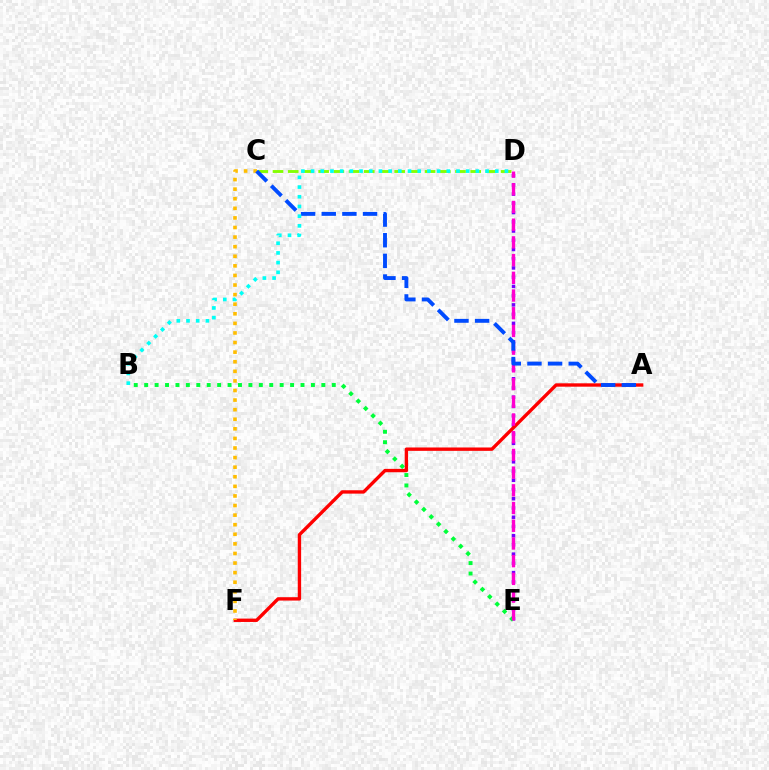{('D', 'E'): [{'color': '#7200ff', 'line_style': 'dotted', 'thickness': 2.51}, {'color': '#ff00cf', 'line_style': 'dashed', 'thickness': 2.41}], ('A', 'F'): [{'color': '#ff0000', 'line_style': 'solid', 'thickness': 2.43}], ('C', 'D'): [{'color': '#84ff00', 'line_style': 'dashed', 'thickness': 2.07}], ('C', 'F'): [{'color': '#ffbd00', 'line_style': 'dotted', 'thickness': 2.6}], ('B', 'E'): [{'color': '#00ff39', 'line_style': 'dotted', 'thickness': 2.83}], ('A', 'C'): [{'color': '#004bff', 'line_style': 'dashed', 'thickness': 2.8}], ('B', 'D'): [{'color': '#00fff6', 'line_style': 'dotted', 'thickness': 2.63}]}